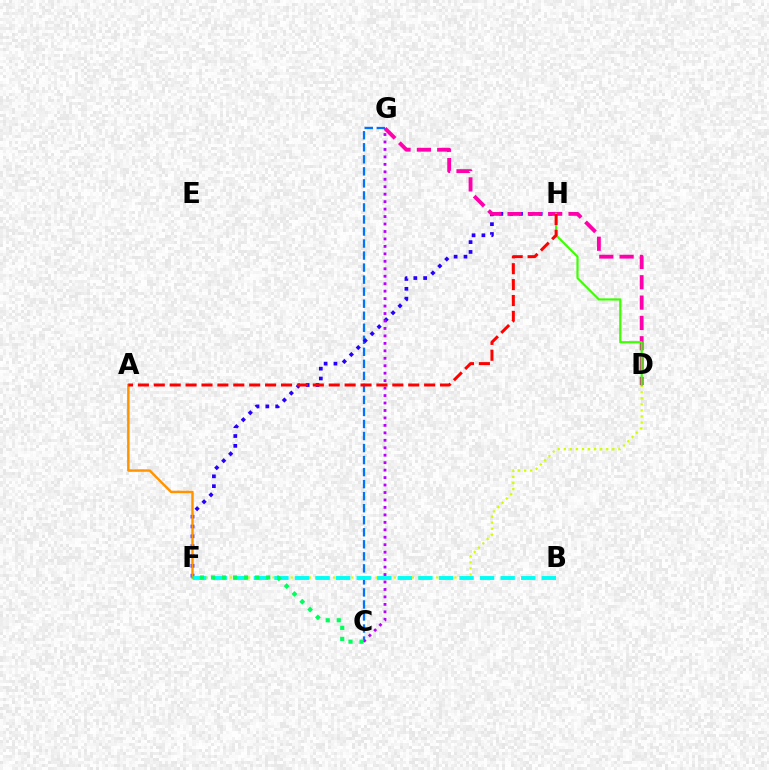{('C', 'G'): [{'color': '#0074ff', 'line_style': 'dashed', 'thickness': 1.63}, {'color': '#b900ff', 'line_style': 'dotted', 'thickness': 2.03}], ('D', 'F'): [{'color': '#d1ff00', 'line_style': 'dotted', 'thickness': 1.65}], ('F', 'H'): [{'color': '#2500ff', 'line_style': 'dotted', 'thickness': 2.67}], ('B', 'F'): [{'color': '#00fff6', 'line_style': 'dashed', 'thickness': 2.79}], ('A', 'F'): [{'color': '#ff9400', 'line_style': 'solid', 'thickness': 1.76}], ('C', 'F'): [{'color': '#00ff5c', 'line_style': 'dotted', 'thickness': 3.0}], ('D', 'G'): [{'color': '#ff00ac', 'line_style': 'dashed', 'thickness': 2.76}], ('D', 'H'): [{'color': '#3dff00', 'line_style': 'solid', 'thickness': 1.57}], ('A', 'H'): [{'color': '#ff0000', 'line_style': 'dashed', 'thickness': 2.16}]}